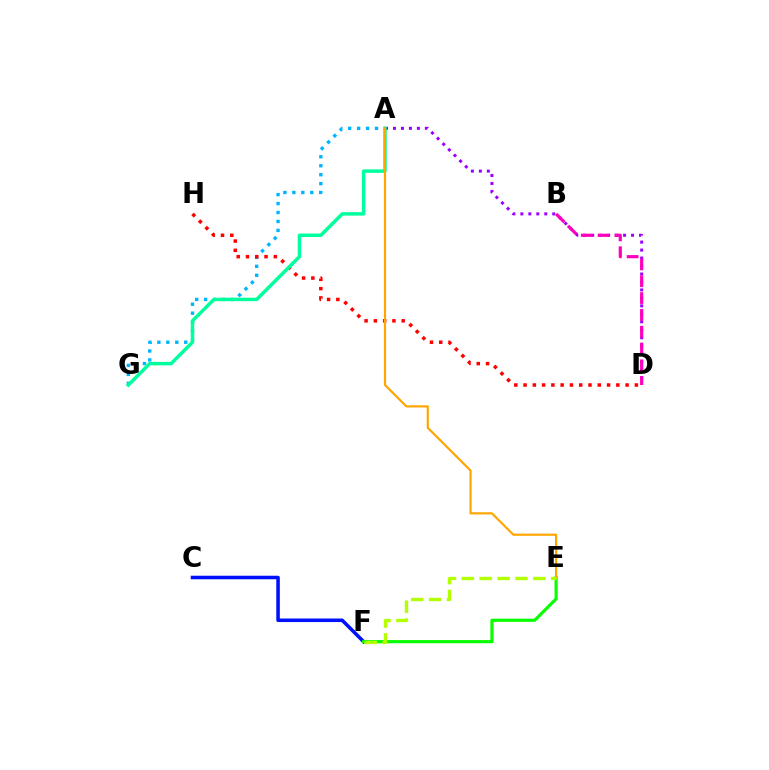{('A', 'D'): [{'color': '#9b00ff', 'line_style': 'dotted', 'thickness': 2.17}], ('A', 'G'): [{'color': '#00b5ff', 'line_style': 'dotted', 'thickness': 2.43}, {'color': '#00ff9d', 'line_style': 'solid', 'thickness': 2.49}], ('C', 'F'): [{'color': '#0010ff', 'line_style': 'solid', 'thickness': 2.55}], ('D', 'H'): [{'color': '#ff0000', 'line_style': 'dotted', 'thickness': 2.52}], ('E', 'F'): [{'color': '#08ff00', 'line_style': 'solid', 'thickness': 2.27}, {'color': '#b3ff00', 'line_style': 'dashed', 'thickness': 2.43}], ('A', 'E'): [{'color': '#ffa500', 'line_style': 'solid', 'thickness': 1.56}], ('B', 'D'): [{'color': '#ff00bd', 'line_style': 'dashed', 'thickness': 2.28}]}